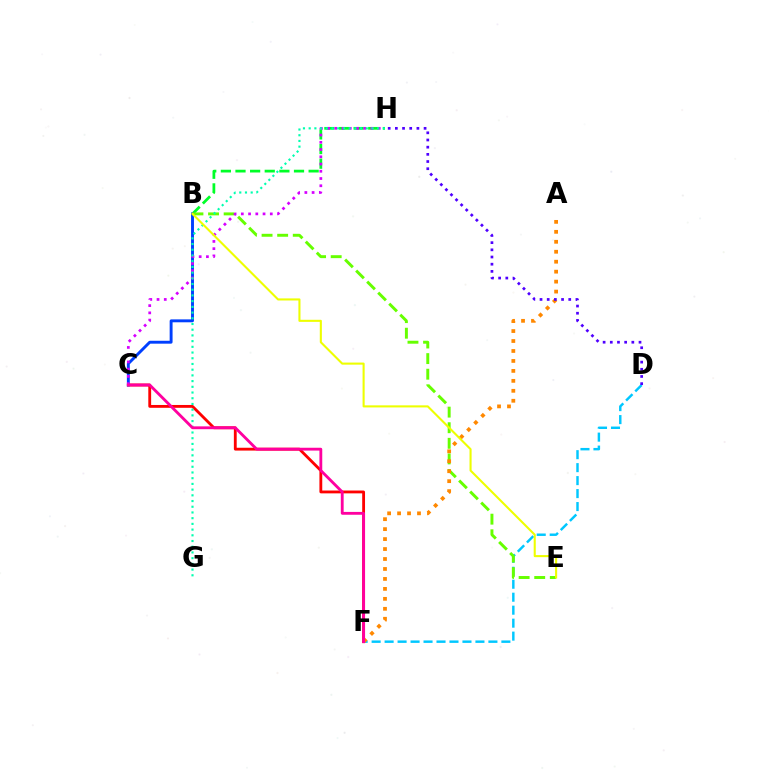{('B', 'H'): [{'color': '#00ff27', 'line_style': 'dashed', 'thickness': 1.99}], ('D', 'F'): [{'color': '#00c7ff', 'line_style': 'dashed', 'thickness': 1.76}], ('C', 'F'): [{'color': '#ff0000', 'line_style': 'solid', 'thickness': 2.04}, {'color': '#ff00a0', 'line_style': 'solid', 'thickness': 2.04}], ('B', 'C'): [{'color': '#003fff', 'line_style': 'solid', 'thickness': 2.09}], ('B', 'E'): [{'color': '#66ff00', 'line_style': 'dashed', 'thickness': 2.12}, {'color': '#eeff00', 'line_style': 'solid', 'thickness': 1.5}], ('A', 'F'): [{'color': '#ff8800', 'line_style': 'dotted', 'thickness': 2.71}], ('C', 'H'): [{'color': '#d600ff', 'line_style': 'dotted', 'thickness': 1.97}], ('D', 'H'): [{'color': '#4f00ff', 'line_style': 'dotted', 'thickness': 1.95}], ('G', 'H'): [{'color': '#00ffaf', 'line_style': 'dotted', 'thickness': 1.55}]}